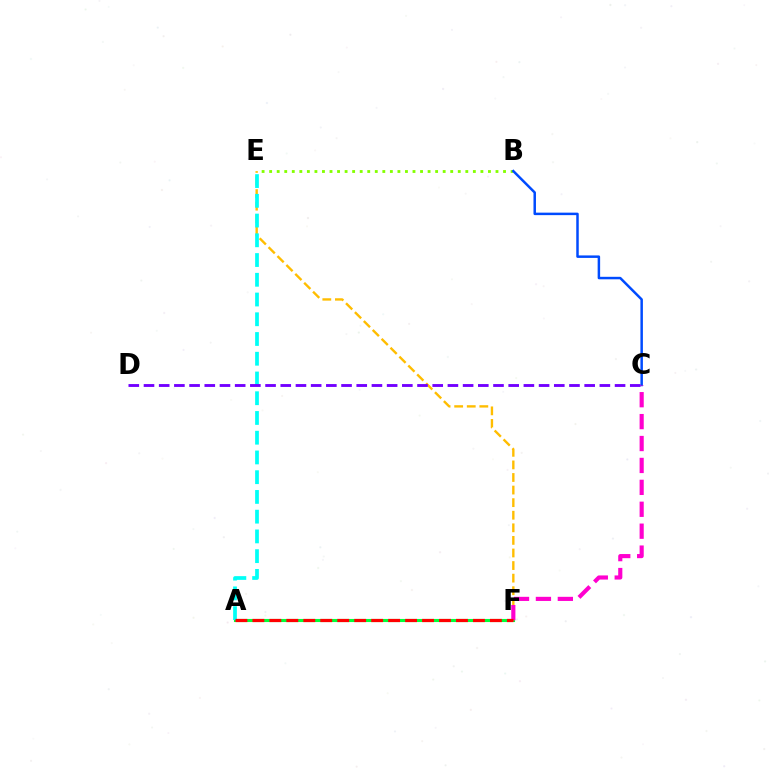{('A', 'F'): [{'color': '#00ff39', 'line_style': 'solid', 'thickness': 2.23}, {'color': '#ff0000', 'line_style': 'dashed', 'thickness': 2.3}], ('E', 'F'): [{'color': '#ffbd00', 'line_style': 'dashed', 'thickness': 1.71}], ('B', 'E'): [{'color': '#84ff00', 'line_style': 'dotted', 'thickness': 2.05}], ('A', 'E'): [{'color': '#00fff6', 'line_style': 'dashed', 'thickness': 2.68}], ('B', 'C'): [{'color': '#004bff', 'line_style': 'solid', 'thickness': 1.79}], ('C', 'F'): [{'color': '#ff00cf', 'line_style': 'dashed', 'thickness': 2.98}], ('C', 'D'): [{'color': '#7200ff', 'line_style': 'dashed', 'thickness': 2.06}]}